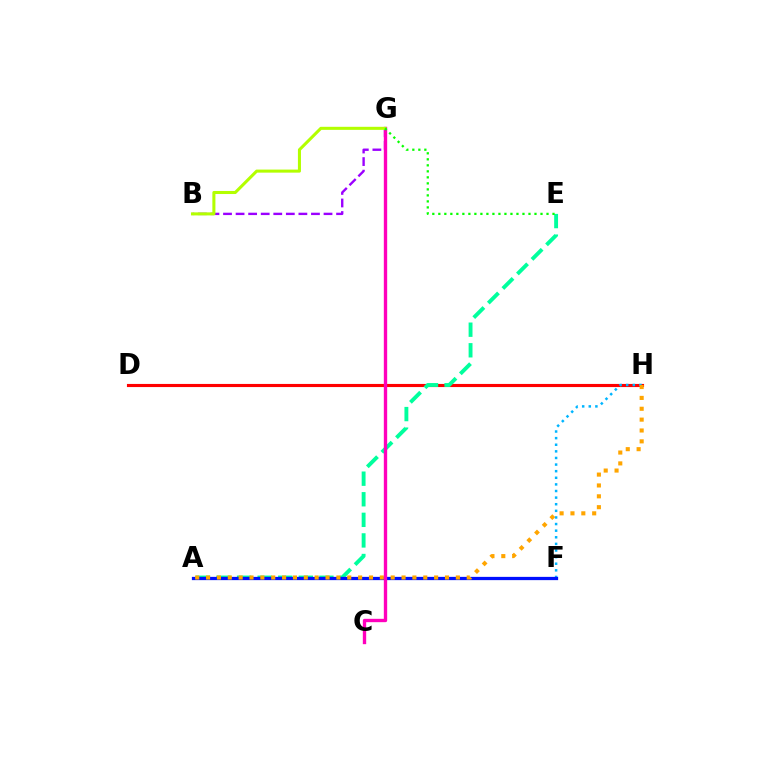{('D', 'H'): [{'color': '#ff0000', 'line_style': 'solid', 'thickness': 2.25}], ('F', 'H'): [{'color': '#00b5ff', 'line_style': 'dotted', 'thickness': 1.8}], ('A', 'E'): [{'color': '#00ff9d', 'line_style': 'dashed', 'thickness': 2.8}], ('A', 'F'): [{'color': '#0010ff', 'line_style': 'solid', 'thickness': 2.35}], ('B', 'G'): [{'color': '#9b00ff', 'line_style': 'dashed', 'thickness': 1.71}, {'color': '#b3ff00', 'line_style': 'solid', 'thickness': 2.2}], ('A', 'H'): [{'color': '#ffa500', 'line_style': 'dotted', 'thickness': 2.95}], ('C', 'G'): [{'color': '#ff00bd', 'line_style': 'solid', 'thickness': 2.41}], ('E', 'G'): [{'color': '#08ff00', 'line_style': 'dotted', 'thickness': 1.63}]}